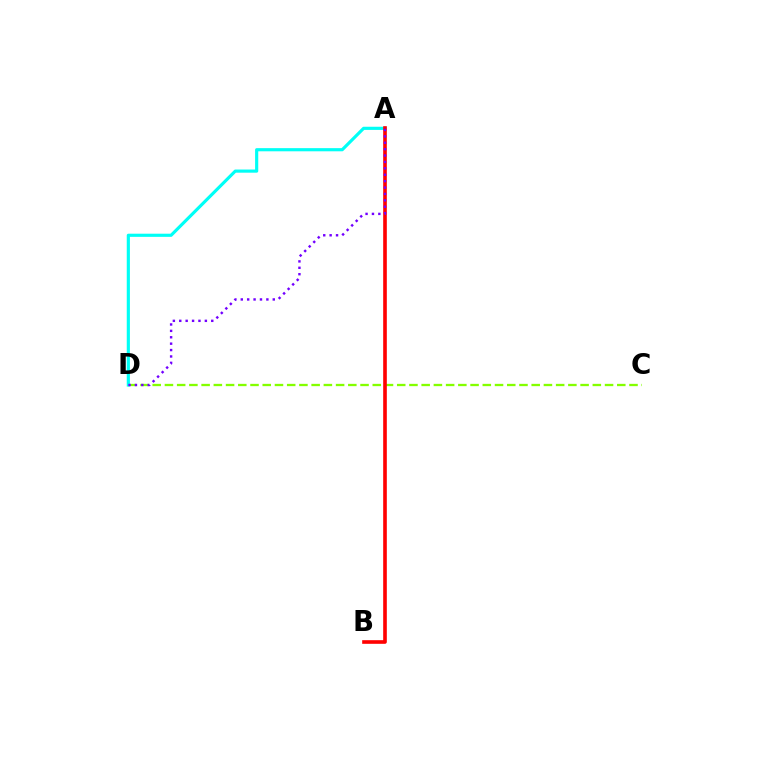{('C', 'D'): [{'color': '#84ff00', 'line_style': 'dashed', 'thickness': 1.66}], ('A', 'D'): [{'color': '#00fff6', 'line_style': 'solid', 'thickness': 2.27}, {'color': '#7200ff', 'line_style': 'dotted', 'thickness': 1.74}], ('A', 'B'): [{'color': '#ff0000', 'line_style': 'solid', 'thickness': 2.62}]}